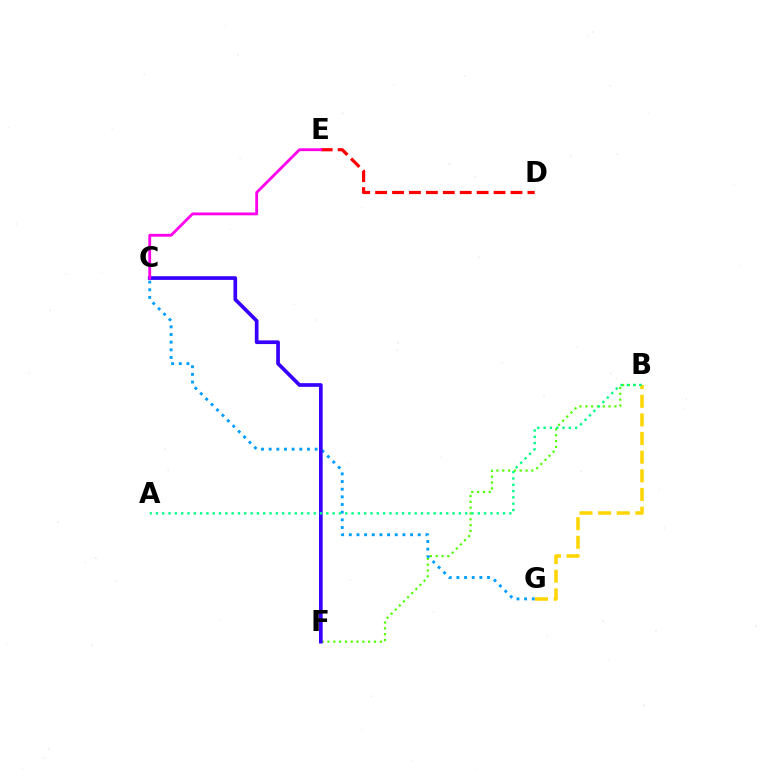{('B', 'F'): [{'color': '#4fff00', 'line_style': 'dotted', 'thickness': 1.58}], ('C', 'G'): [{'color': '#009eff', 'line_style': 'dotted', 'thickness': 2.08}], ('C', 'F'): [{'color': '#3700ff', 'line_style': 'solid', 'thickness': 2.66}], ('B', 'G'): [{'color': '#ffd500', 'line_style': 'dashed', 'thickness': 2.53}], ('D', 'E'): [{'color': '#ff0000', 'line_style': 'dashed', 'thickness': 2.3}], ('C', 'E'): [{'color': '#ff00ed', 'line_style': 'solid', 'thickness': 2.04}], ('A', 'B'): [{'color': '#00ff86', 'line_style': 'dotted', 'thickness': 1.71}]}